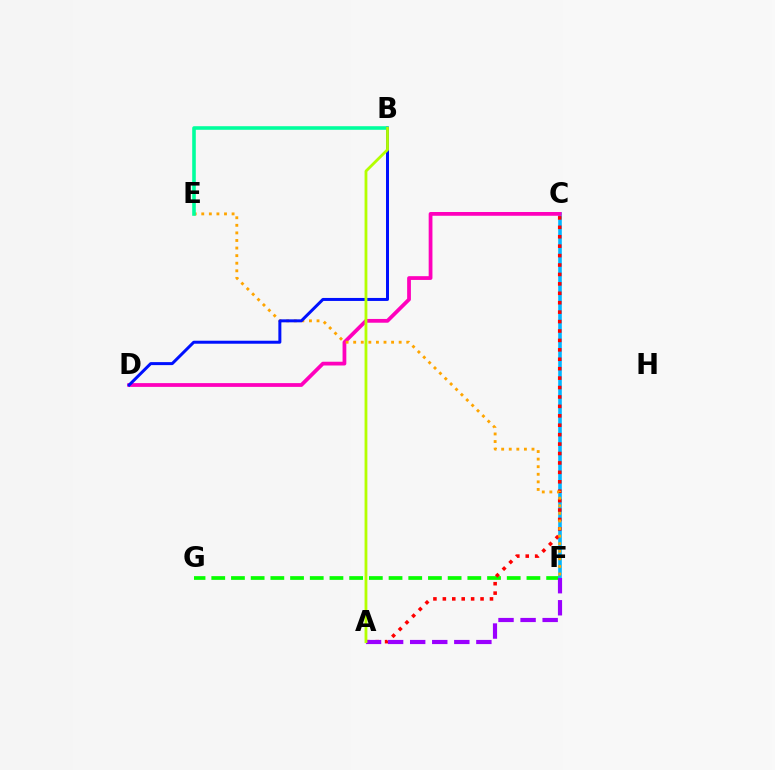{('F', 'G'): [{'color': '#08ff00', 'line_style': 'dashed', 'thickness': 2.68}], ('C', 'F'): [{'color': '#00b5ff', 'line_style': 'solid', 'thickness': 2.6}], ('A', 'C'): [{'color': '#ff0000', 'line_style': 'dotted', 'thickness': 2.56}], ('C', 'D'): [{'color': '#ff00bd', 'line_style': 'solid', 'thickness': 2.71}], ('E', 'F'): [{'color': '#ffa500', 'line_style': 'dotted', 'thickness': 2.06}], ('B', 'E'): [{'color': '#00ff9d', 'line_style': 'solid', 'thickness': 2.58}], ('B', 'D'): [{'color': '#0010ff', 'line_style': 'solid', 'thickness': 2.16}], ('A', 'F'): [{'color': '#9b00ff', 'line_style': 'dashed', 'thickness': 3.0}], ('A', 'B'): [{'color': '#b3ff00', 'line_style': 'solid', 'thickness': 2.02}]}